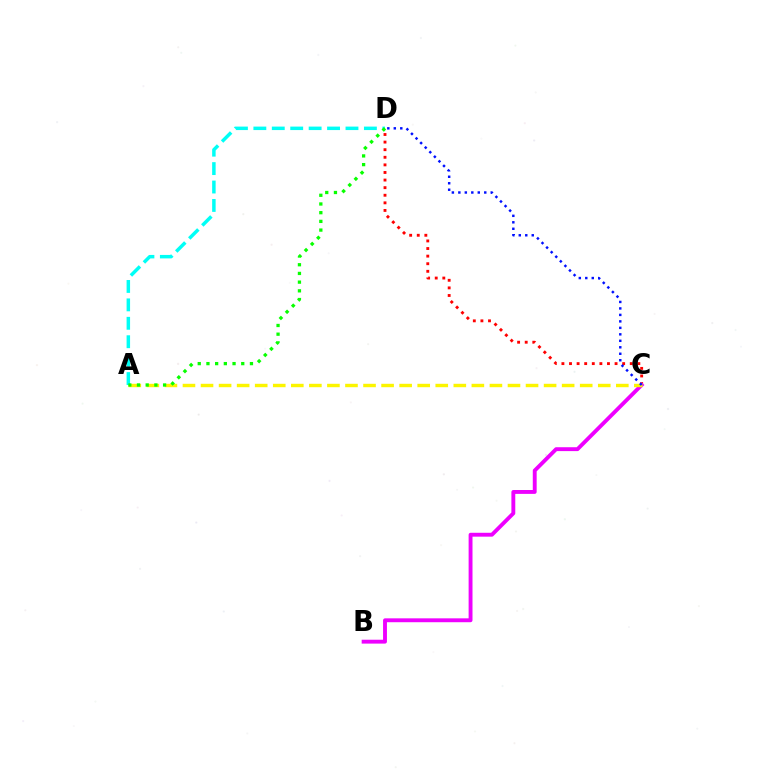{('C', 'D'): [{'color': '#ff0000', 'line_style': 'dotted', 'thickness': 2.06}, {'color': '#0010ff', 'line_style': 'dotted', 'thickness': 1.76}], ('B', 'C'): [{'color': '#ee00ff', 'line_style': 'solid', 'thickness': 2.79}], ('A', 'C'): [{'color': '#fcf500', 'line_style': 'dashed', 'thickness': 2.45}], ('A', 'D'): [{'color': '#00fff6', 'line_style': 'dashed', 'thickness': 2.5}, {'color': '#08ff00', 'line_style': 'dotted', 'thickness': 2.36}]}